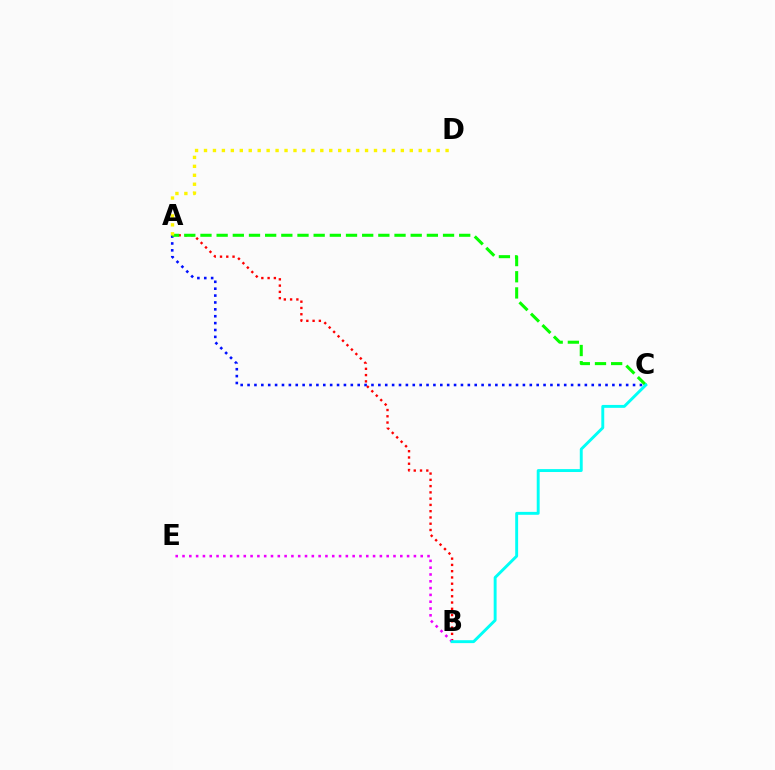{('A', 'B'): [{'color': '#ff0000', 'line_style': 'dotted', 'thickness': 1.7}], ('A', 'C'): [{'color': '#0010ff', 'line_style': 'dotted', 'thickness': 1.87}, {'color': '#08ff00', 'line_style': 'dashed', 'thickness': 2.2}], ('B', 'E'): [{'color': '#ee00ff', 'line_style': 'dotted', 'thickness': 1.85}], ('A', 'D'): [{'color': '#fcf500', 'line_style': 'dotted', 'thickness': 2.43}], ('B', 'C'): [{'color': '#00fff6', 'line_style': 'solid', 'thickness': 2.09}]}